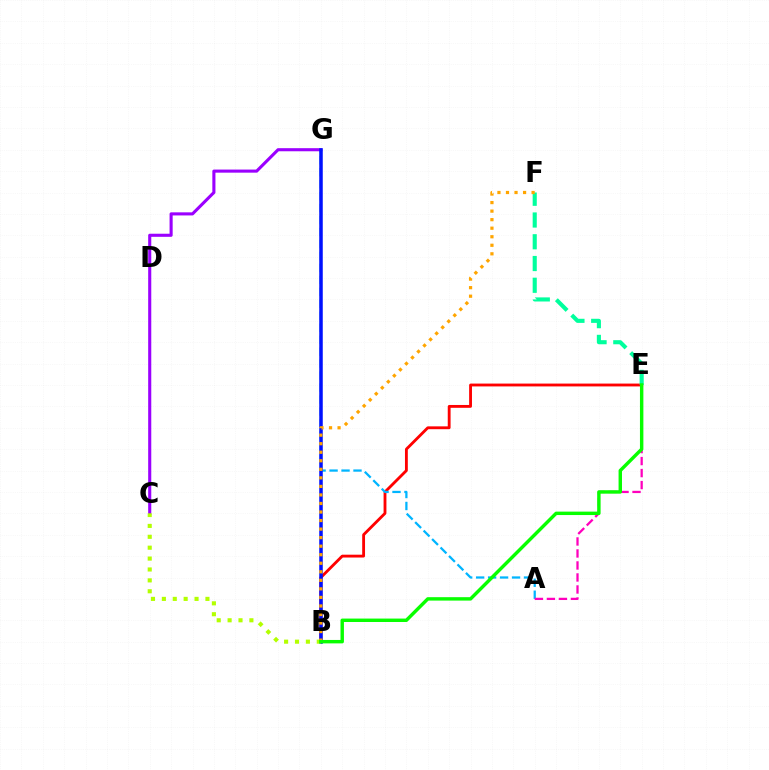{('B', 'E'): [{'color': '#ff0000', 'line_style': 'solid', 'thickness': 2.05}, {'color': '#08ff00', 'line_style': 'solid', 'thickness': 2.47}], ('C', 'G'): [{'color': '#9b00ff', 'line_style': 'solid', 'thickness': 2.23}], ('A', 'G'): [{'color': '#00b5ff', 'line_style': 'dashed', 'thickness': 1.63}], ('B', 'G'): [{'color': '#0010ff', 'line_style': 'solid', 'thickness': 2.53}], ('B', 'C'): [{'color': '#b3ff00', 'line_style': 'dotted', 'thickness': 2.96}], ('A', 'E'): [{'color': '#ff00bd', 'line_style': 'dashed', 'thickness': 1.63}], ('E', 'F'): [{'color': '#00ff9d', 'line_style': 'dashed', 'thickness': 2.96}], ('B', 'F'): [{'color': '#ffa500', 'line_style': 'dotted', 'thickness': 2.32}]}